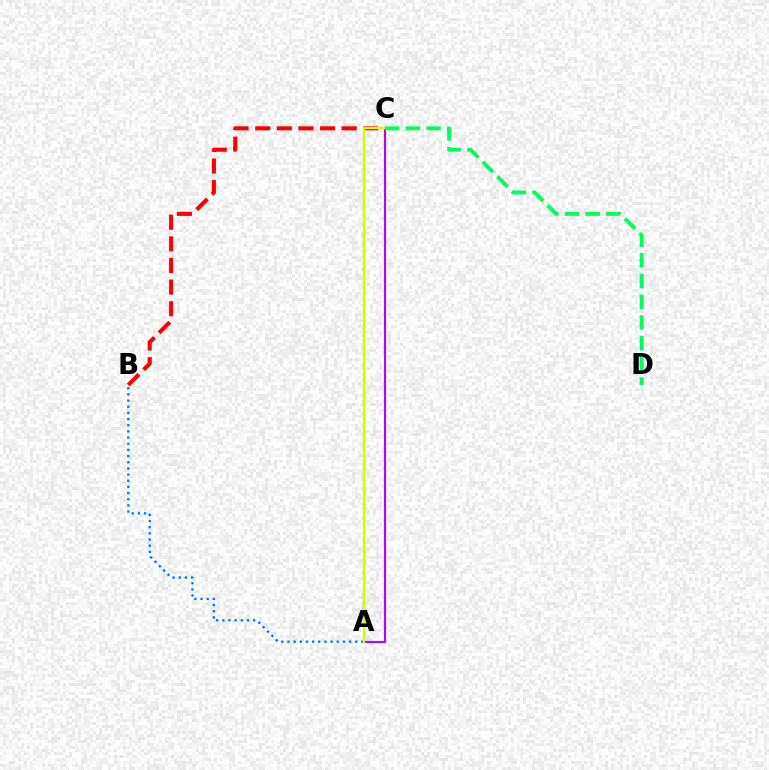{('A', 'B'): [{'color': '#0074ff', 'line_style': 'dotted', 'thickness': 1.68}], ('B', 'C'): [{'color': '#ff0000', 'line_style': 'dashed', 'thickness': 2.94}], ('A', 'C'): [{'color': '#b900ff', 'line_style': 'solid', 'thickness': 1.53}, {'color': '#d1ff00', 'line_style': 'solid', 'thickness': 1.7}], ('C', 'D'): [{'color': '#00ff5c', 'line_style': 'dashed', 'thickness': 2.81}]}